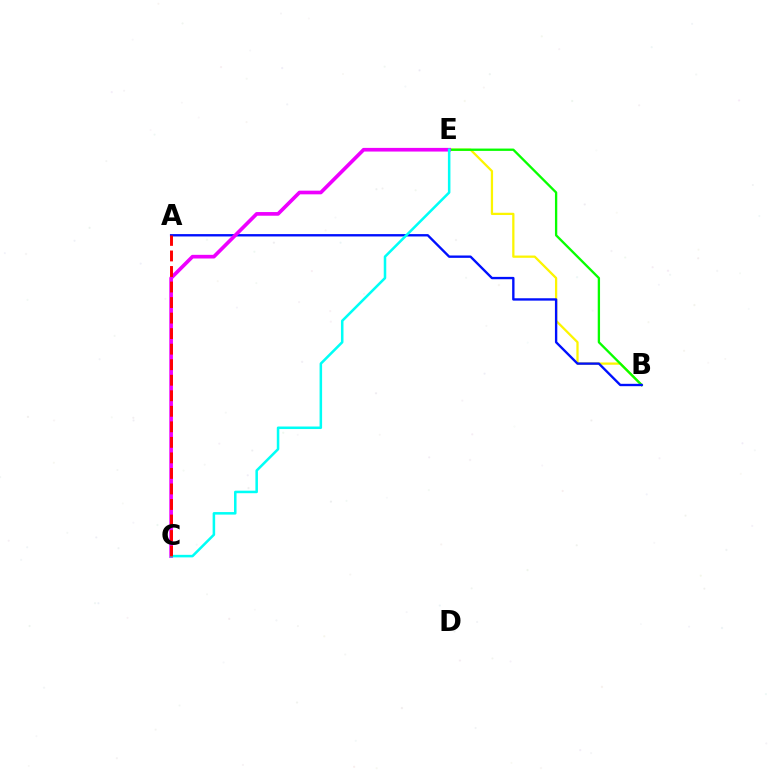{('B', 'E'): [{'color': '#fcf500', 'line_style': 'solid', 'thickness': 1.63}, {'color': '#08ff00', 'line_style': 'solid', 'thickness': 1.68}], ('A', 'B'): [{'color': '#0010ff', 'line_style': 'solid', 'thickness': 1.7}], ('C', 'E'): [{'color': '#ee00ff', 'line_style': 'solid', 'thickness': 2.64}, {'color': '#00fff6', 'line_style': 'solid', 'thickness': 1.82}], ('A', 'C'): [{'color': '#ff0000', 'line_style': 'dashed', 'thickness': 2.11}]}